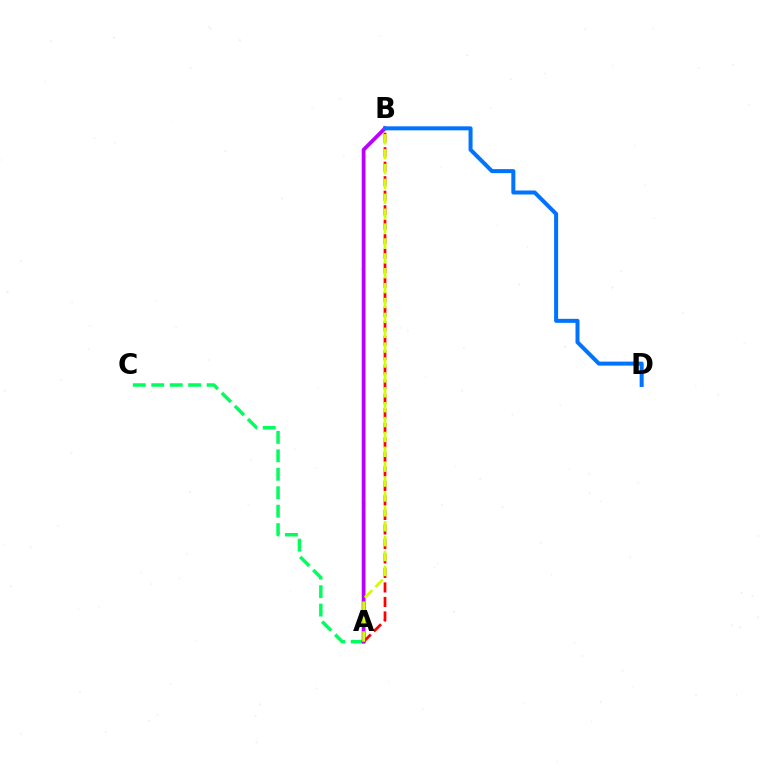{('A', 'C'): [{'color': '#00ff5c', 'line_style': 'dashed', 'thickness': 2.51}], ('A', 'B'): [{'color': '#b900ff', 'line_style': 'solid', 'thickness': 2.72}, {'color': '#ff0000', 'line_style': 'dashed', 'thickness': 1.97}, {'color': '#d1ff00', 'line_style': 'dashed', 'thickness': 2.02}], ('B', 'D'): [{'color': '#0074ff', 'line_style': 'solid', 'thickness': 2.89}]}